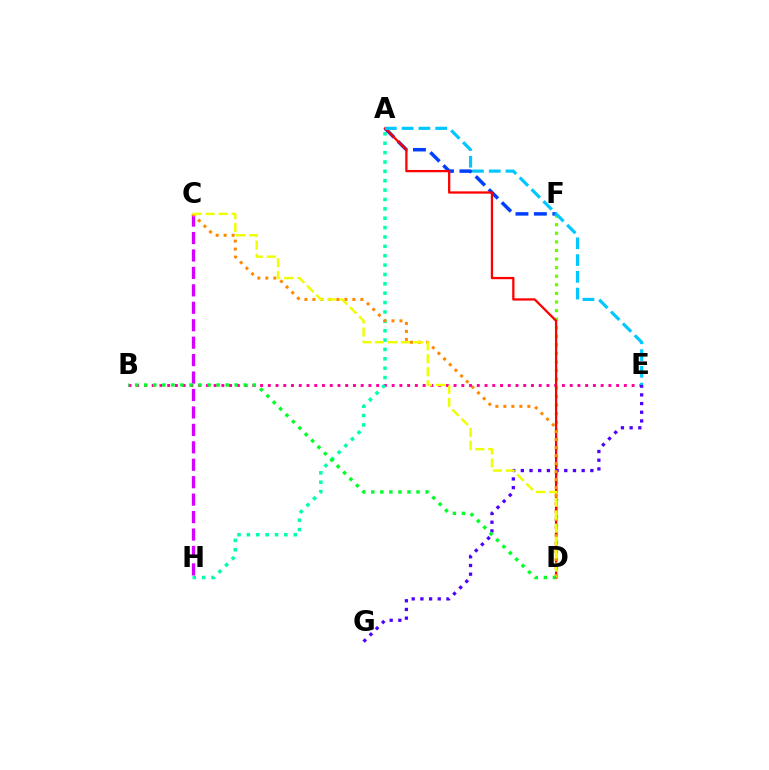{('B', 'E'): [{'color': '#ff00a0', 'line_style': 'dotted', 'thickness': 2.1}], ('A', 'H'): [{'color': '#00ffaf', 'line_style': 'dotted', 'thickness': 2.55}], ('D', 'F'): [{'color': '#66ff00', 'line_style': 'dotted', 'thickness': 2.33}], ('A', 'F'): [{'color': '#003fff', 'line_style': 'dashed', 'thickness': 2.5}], ('A', 'D'): [{'color': '#ff0000', 'line_style': 'solid', 'thickness': 1.64}], ('E', 'G'): [{'color': '#4f00ff', 'line_style': 'dotted', 'thickness': 2.36}], ('C', 'H'): [{'color': '#d600ff', 'line_style': 'dashed', 'thickness': 2.37}], ('C', 'D'): [{'color': '#ff8800', 'line_style': 'dotted', 'thickness': 2.17}, {'color': '#eeff00', 'line_style': 'dashed', 'thickness': 1.76}], ('A', 'E'): [{'color': '#00c7ff', 'line_style': 'dashed', 'thickness': 2.28}], ('B', 'D'): [{'color': '#00ff27', 'line_style': 'dotted', 'thickness': 2.46}]}